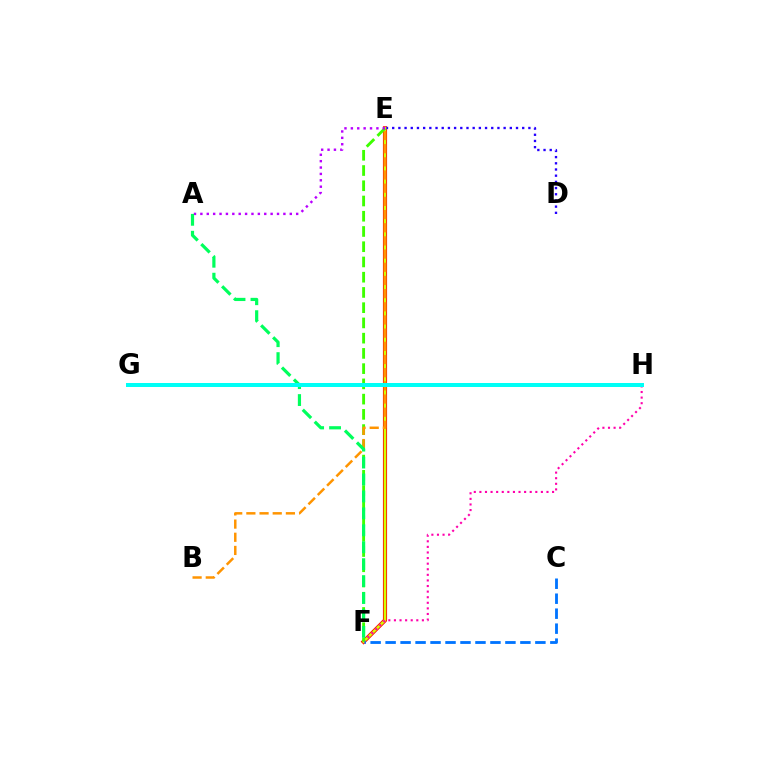{('E', 'F'): [{'color': '#ff0000', 'line_style': 'solid', 'thickness': 2.99}, {'color': '#d1ff00', 'line_style': 'solid', 'thickness': 1.83}, {'color': '#3dff00', 'line_style': 'dashed', 'thickness': 2.07}], ('D', 'E'): [{'color': '#2500ff', 'line_style': 'dotted', 'thickness': 1.68}], ('F', 'H'): [{'color': '#ff00ac', 'line_style': 'dotted', 'thickness': 1.52}], ('C', 'F'): [{'color': '#0074ff', 'line_style': 'dashed', 'thickness': 2.03}], ('A', 'E'): [{'color': '#b900ff', 'line_style': 'dotted', 'thickness': 1.74}], ('B', 'E'): [{'color': '#ff9400', 'line_style': 'dashed', 'thickness': 1.79}], ('A', 'F'): [{'color': '#00ff5c', 'line_style': 'dashed', 'thickness': 2.3}], ('G', 'H'): [{'color': '#00fff6', 'line_style': 'solid', 'thickness': 2.87}]}